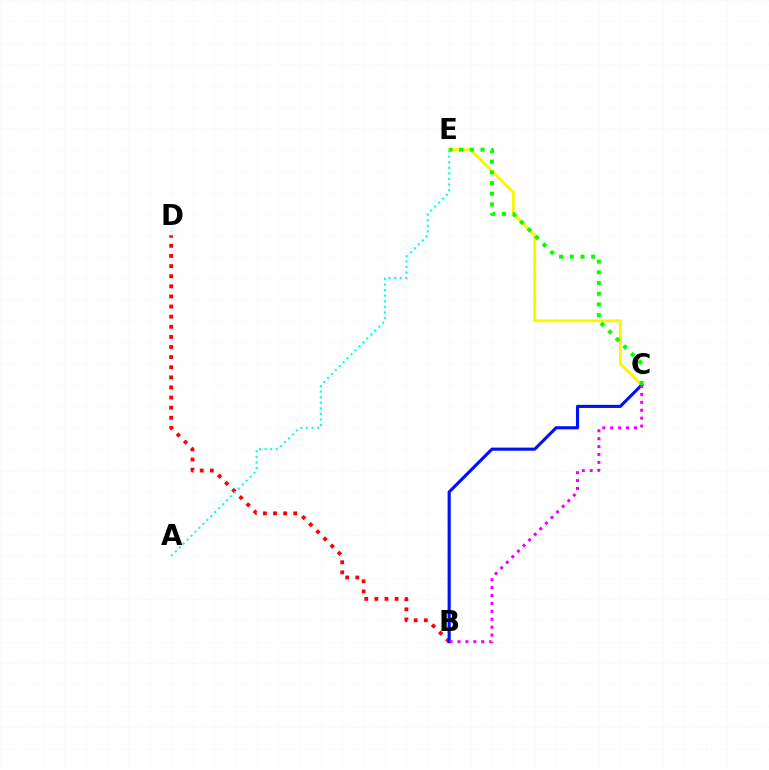{('B', 'D'): [{'color': '#ff0000', 'line_style': 'dotted', 'thickness': 2.75}], ('C', 'E'): [{'color': '#fcf500', 'line_style': 'solid', 'thickness': 2.05}, {'color': '#08ff00', 'line_style': 'dotted', 'thickness': 2.91}], ('B', 'C'): [{'color': '#0010ff', 'line_style': 'solid', 'thickness': 2.24}, {'color': '#ee00ff', 'line_style': 'dotted', 'thickness': 2.15}], ('A', 'E'): [{'color': '#00fff6', 'line_style': 'dotted', 'thickness': 1.51}]}